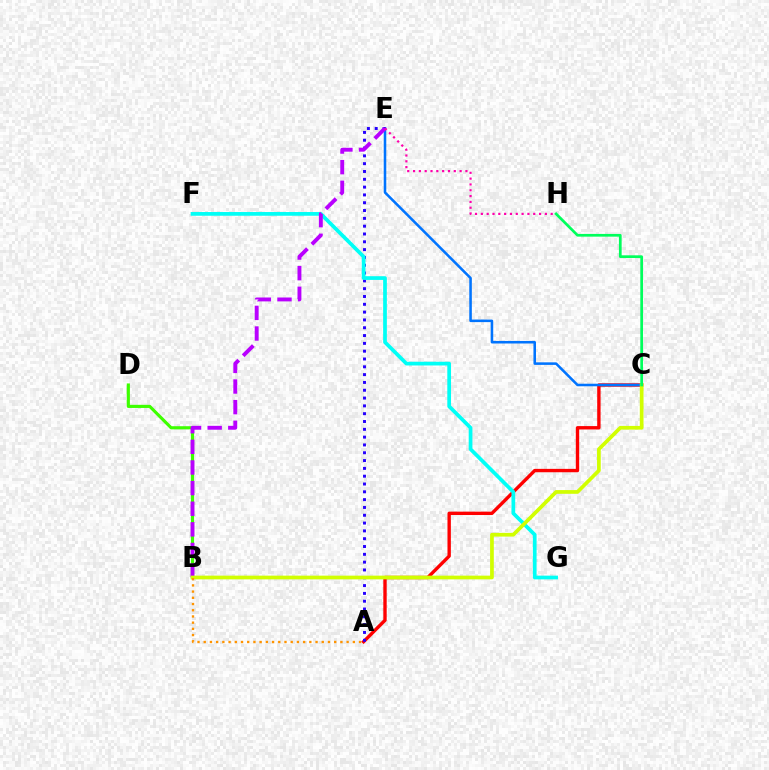{('A', 'C'): [{'color': '#ff0000', 'line_style': 'solid', 'thickness': 2.43}], ('C', 'E'): [{'color': '#0074ff', 'line_style': 'solid', 'thickness': 1.83}], ('A', 'E'): [{'color': '#2500ff', 'line_style': 'dotted', 'thickness': 2.12}], ('F', 'G'): [{'color': '#00fff6', 'line_style': 'solid', 'thickness': 2.68}], ('B', 'D'): [{'color': '#3dff00', 'line_style': 'solid', 'thickness': 2.25}], ('B', 'E'): [{'color': '#b900ff', 'line_style': 'dashed', 'thickness': 2.8}], ('E', 'H'): [{'color': '#ff00ac', 'line_style': 'dotted', 'thickness': 1.58}], ('B', 'C'): [{'color': '#d1ff00', 'line_style': 'solid', 'thickness': 2.67}], ('C', 'H'): [{'color': '#00ff5c', 'line_style': 'solid', 'thickness': 1.96}], ('A', 'B'): [{'color': '#ff9400', 'line_style': 'dotted', 'thickness': 1.69}]}